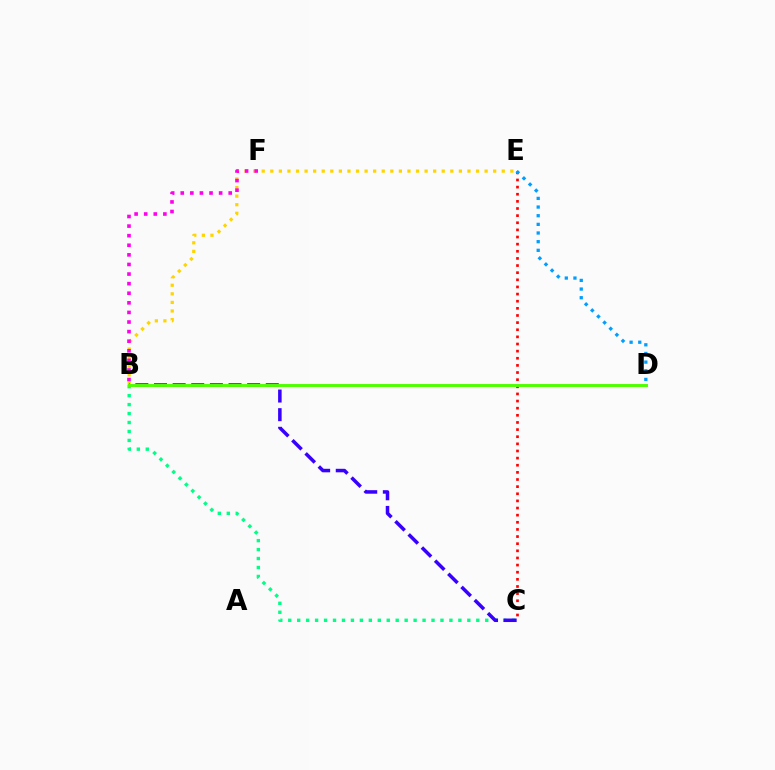{('C', 'E'): [{'color': '#ff0000', 'line_style': 'dotted', 'thickness': 1.94}], ('B', 'C'): [{'color': '#00ff86', 'line_style': 'dotted', 'thickness': 2.43}, {'color': '#3700ff', 'line_style': 'dashed', 'thickness': 2.53}], ('B', 'E'): [{'color': '#ffd500', 'line_style': 'dotted', 'thickness': 2.33}], ('B', 'D'): [{'color': '#4fff00', 'line_style': 'solid', 'thickness': 2.12}], ('D', 'E'): [{'color': '#009eff', 'line_style': 'dotted', 'thickness': 2.35}], ('B', 'F'): [{'color': '#ff00ed', 'line_style': 'dotted', 'thickness': 2.61}]}